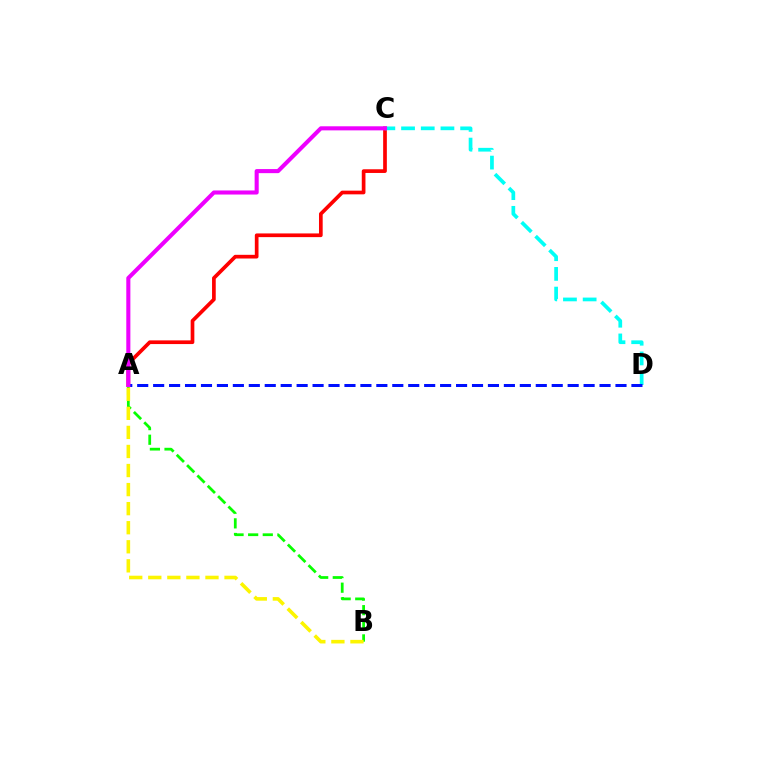{('A', 'C'): [{'color': '#ff0000', 'line_style': 'solid', 'thickness': 2.66}, {'color': '#ee00ff', 'line_style': 'solid', 'thickness': 2.94}], ('A', 'B'): [{'color': '#08ff00', 'line_style': 'dashed', 'thickness': 1.99}, {'color': '#fcf500', 'line_style': 'dashed', 'thickness': 2.59}], ('C', 'D'): [{'color': '#00fff6', 'line_style': 'dashed', 'thickness': 2.68}], ('A', 'D'): [{'color': '#0010ff', 'line_style': 'dashed', 'thickness': 2.17}]}